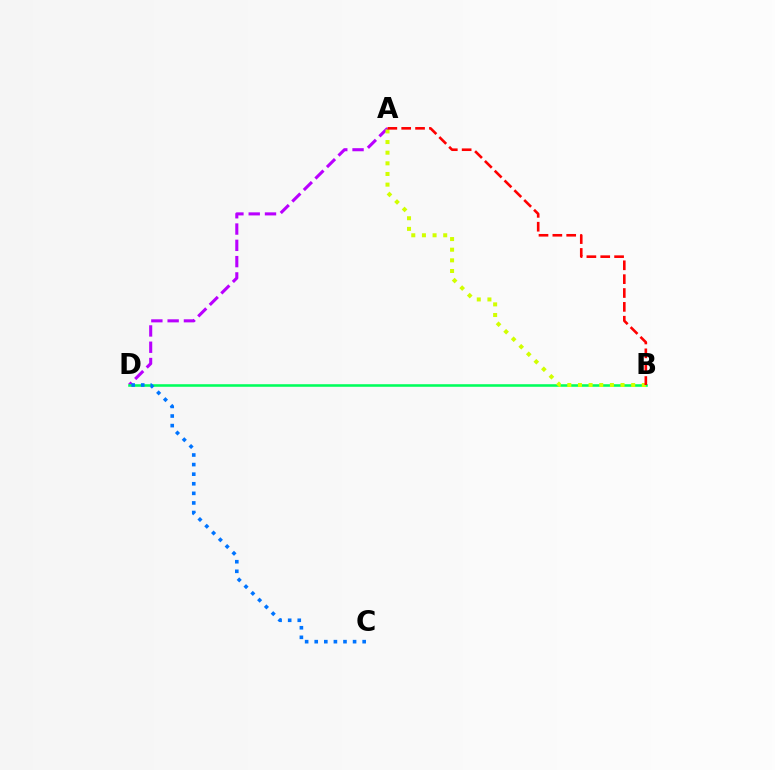{('A', 'D'): [{'color': '#b900ff', 'line_style': 'dashed', 'thickness': 2.21}], ('B', 'D'): [{'color': '#00ff5c', 'line_style': 'solid', 'thickness': 1.85}], ('C', 'D'): [{'color': '#0074ff', 'line_style': 'dotted', 'thickness': 2.6}], ('A', 'B'): [{'color': '#d1ff00', 'line_style': 'dotted', 'thickness': 2.89}, {'color': '#ff0000', 'line_style': 'dashed', 'thickness': 1.88}]}